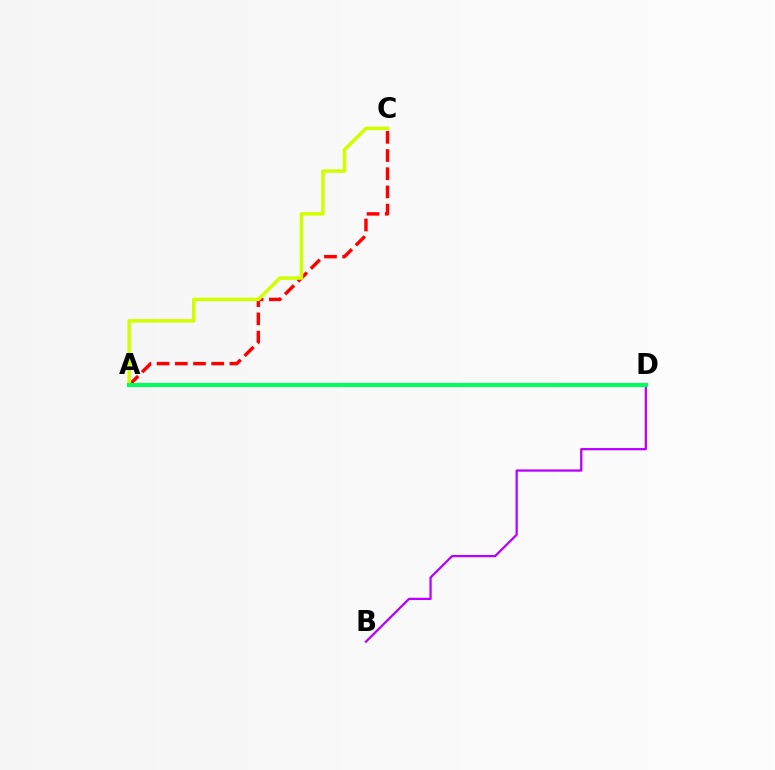{('A', 'D'): [{'color': '#0074ff', 'line_style': 'dotted', 'thickness': 2.63}, {'color': '#00ff5c', 'line_style': 'solid', 'thickness': 2.92}], ('B', 'D'): [{'color': '#b900ff', 'line_style': 'solid', 'thickness': 1.63}], ('A', 'C'): [{'color': '#ff0000', 'line_style': 'dashed', 'thickness': 2.47}, {'color': '#d1ff00', 'line_style': 'solid', 'thickness': 2.53}]}